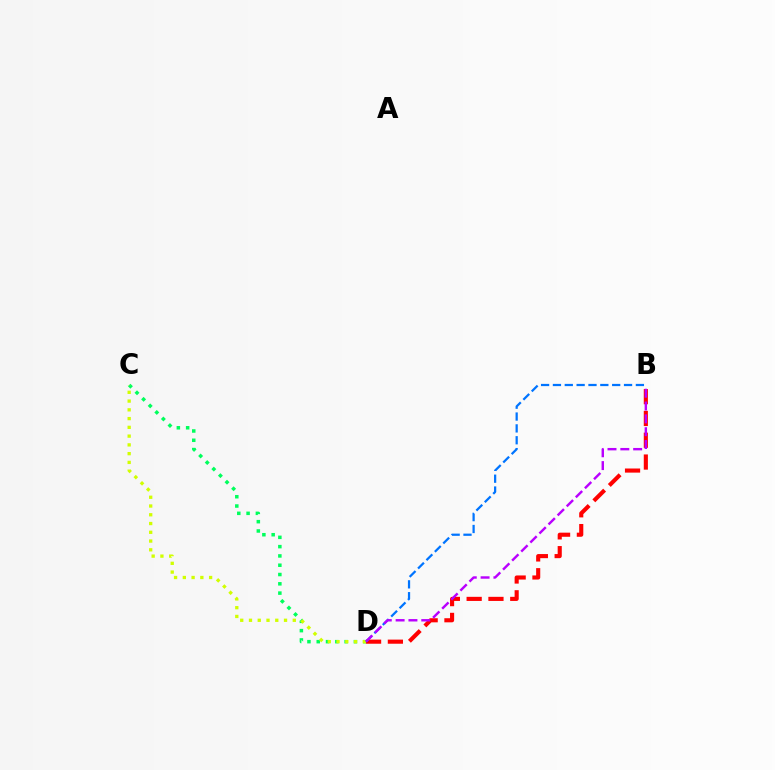{('C', 'D'): [{'color': '#00ff5c', 'line_style': 'dotted', 'thickness': 2.53}, {'color': '#d1ff00', 'line_style': 'dotted', 'thickness': 2.38}], ('B', 'D'): [{'color': '#ff0000', 'line_style': 'dashed', 'thickness': 2.96}, {'color': '#0074ff', 'line_style': 'dashed', 'thickness': 1.61}, {'color': '#b900ff', 'line_style': 'dashed', 'thickness': 1.74}]}